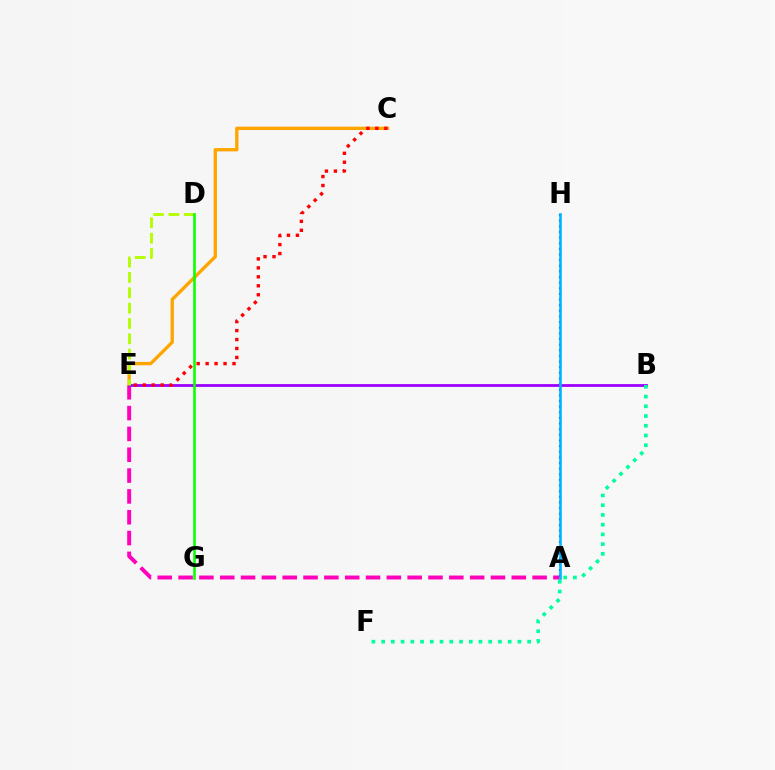{('A', 'E'): [{'color': '#ff00bd', 'line_style': 'dashed', 'thickness': 2.83}], ('C', 'E'): [{'color': '#ffa500', 'line_style': 'solid', 'thickness': 2.4}, {'color': '#ff0000', 'line_style': 'dotted', 'thickness': 2.43}], ('A', 'H'): [{'color': '#0010ff', 'line_style': 'dotted', 'thickness': 1.53}, {'color': '#00b5ff', 'line_style': 'solid', 'thickness': 1.89}], ('B', 'E'): [{'color': '#9b00ff', 'line_style': 'solid', 'thickness': 2.0}], ('D', 'E'): [{'color': '#b3ff00', 'line_style': 'dashed', 'thickness': 2.08}], ('B', 'F'): [{'color': '#00ff9d', 'line_style': 'dotted', 'thickness': 2.64}], ('D', 'G'): [{'color': '#08ff00', 'line_style': 'solid', 'thickness': 1.85}]}